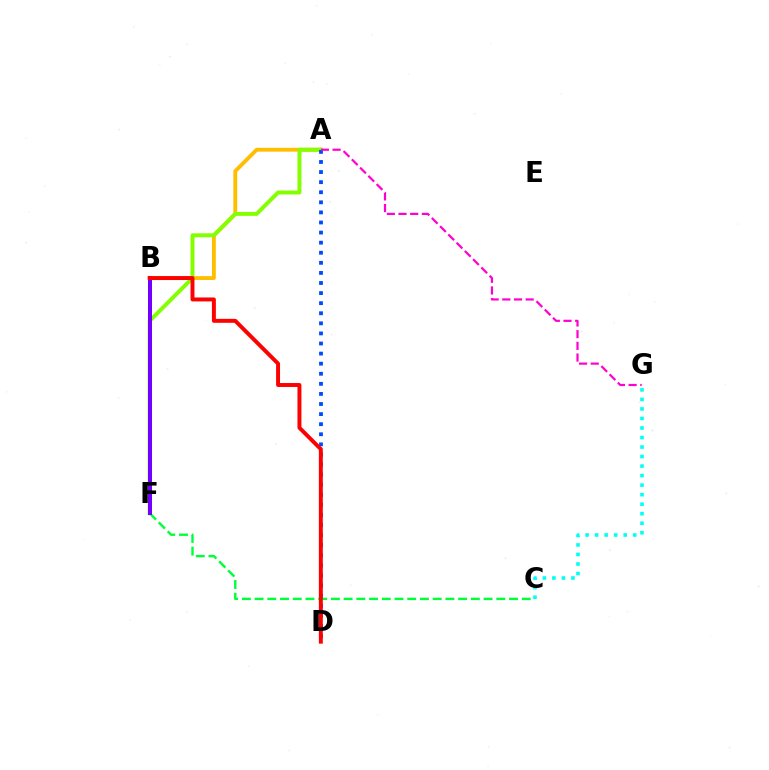{('C', 'F'): [{'color': '#00ff39', 'line_style': 'dashed', 'thickness': 1.73}], ('A', 'B'): [{'color': '#ffbd00', 'line_style': 'solid', 'thickness': 2.77}], ('C', 'G'): [{'color': '#00fff6', 'line_style': 'dotted', 'thickness': 2.59}], ('A', 'F'): [{'color': '#84ff00', 'line_style': 'solid', 'thickness': 2.85}], ('A', 'D'): [{'color': '#004bff', 'line_style': 'dotted', 'thickness': 2.74}], ('A', 'G'): [{'color': '#ff00cf', 'line_style': 'dashed', 'thickness': 1.59}], ('B', 'F'): [{'color': '#7200ff', 'line_style': 'solid', 'thickness': 2.88}], ('B', 'D'): [{'color': '#ff0000', 'line_style': 'solid', 'thickness': 2.84}]}